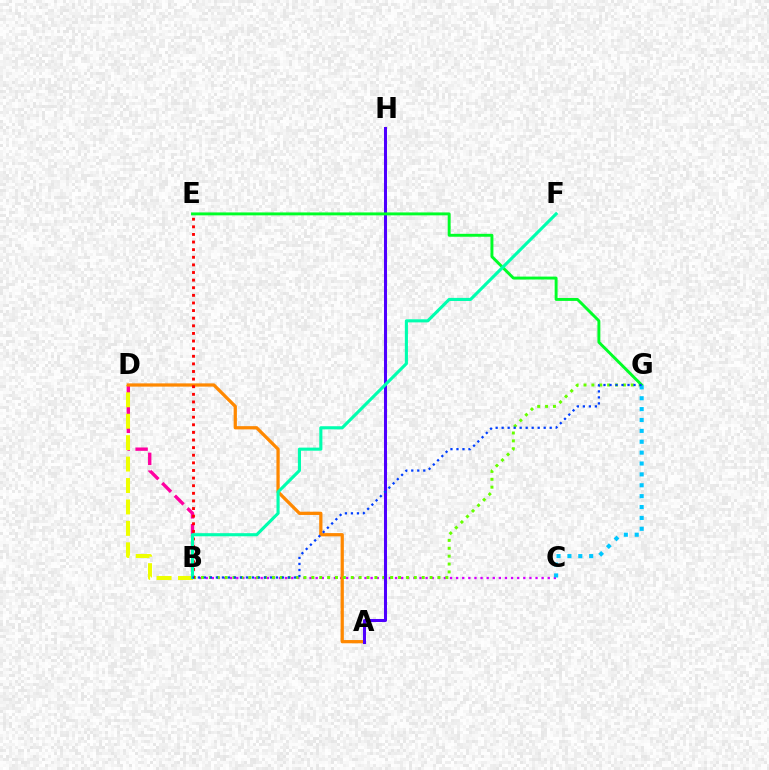{('B', 'D'): [{'color': '#ff00a0', 'line_style': 'dashed', 'thickness': 2.42}, {'color': '#eeff00', 'line_style': 'dashed', 'thickness': 2.91}], ('B', 'C'): [{'color': '#d600ff', 'line_style': 'dotted', 'thickness': 1.66}], ('A', 'D'): [{'color': '#ff8800', 'line_style': 'solid', 'thickness': 2.34}], ('B', 'G'): [{'color': '#66ff00', 'line_style': 'dotted', 'thickness': 2.14}, {'color': '#003fff', 'line_style': 'dotted', 'thickness': 1.63}], ('A', 'H'): [{'color': '#4f00ff', 'line_style': 'solid', 'thickness': 2.18}], ('B', 'E'): [{'color': '#ff0000', 'line_style': 'dotted', 'thickness': 2.07}], ('E', 'G'): [{'color': '#00ff27', 'line_style': 'solid', 'thickness': 2.1}], ('C', 'G'): [{'color': '#00c7ff', 'line_style': 'dotted', 'thickness': 2.96}], ('B', 'F'): [{'color': '#00ffaf', 'line_style': 'solid', 'thickness': 2.23}]}